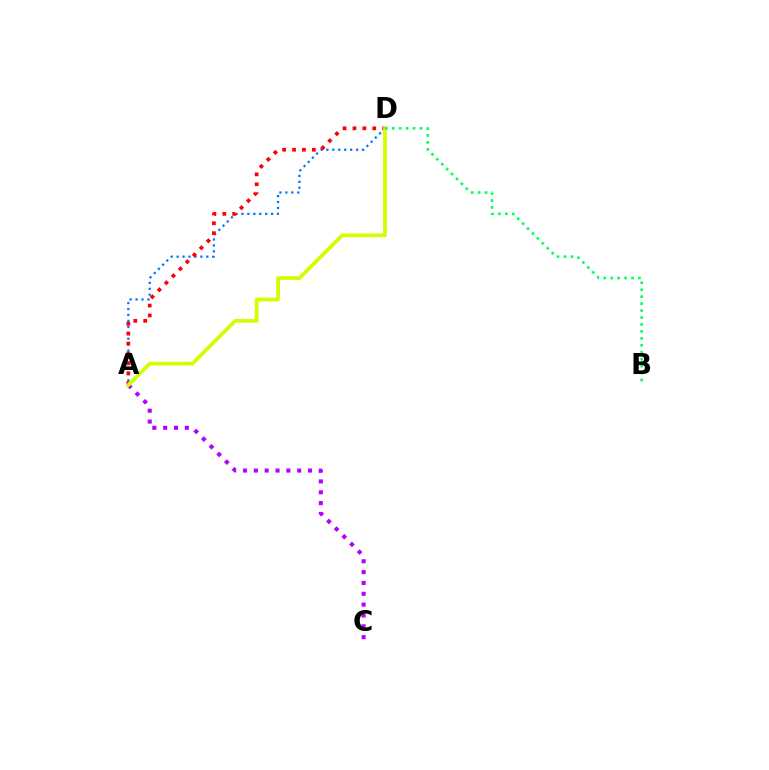{('A', 'D'): [{'color': '#0074ff', 'line_style': 'dotted', 'thickness': 1.61}, {'color': '#ff0000', 'line_style': 'dotted', 'thickness': 2.69}, {'color': '#d1ff00', 'line_style': 'solid', 'thickness': 2.68}], ('A', 'C'): [{'color': '#b900ff', 'line_style': 'dotted', 'thickness': 2.95}], ('B', 'D'): [{'color': '#00ff5c', 'line_style': 'dotted', 'thickness': 1.89}]}